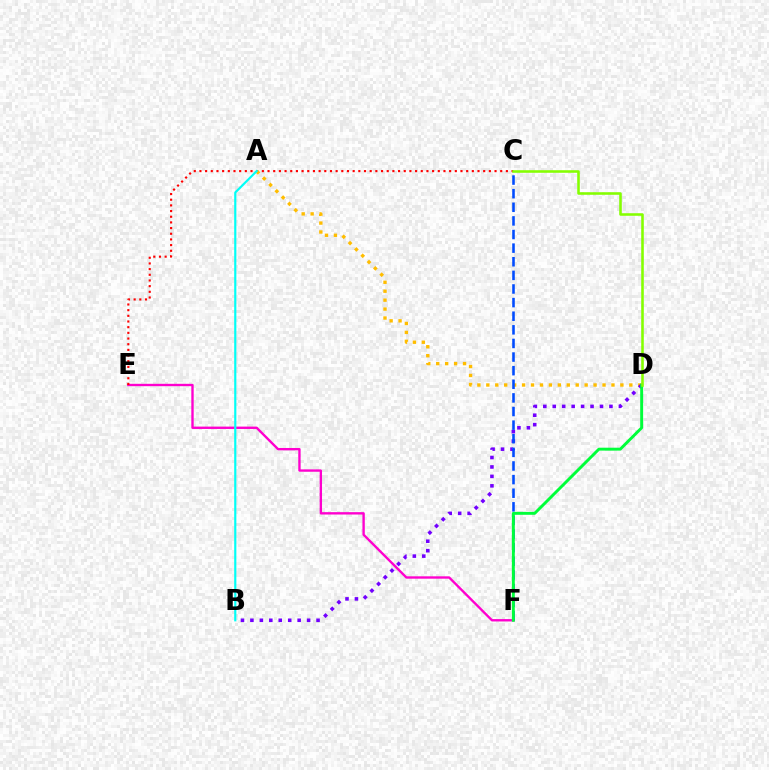{('E', 'F'): [{'color': '#ff00cf', 'line_style': 'solid', 'thickness': 1.71}], ('C', 'E'): [{'color': '#ff0000', 'line_style': 'dotted', 'thickness': 1.54}], ('A', 'D'): [{'color': '#ffbd00', 'line_style': 'dotted', 'thickness': 2.43}], ('B', 'D'): [{'color': '#7200ff', 'line_style': 'dotted', 'thickness': 2.57}], ('A', 'B'): [{'color': '#00fff6', 'line_style': 'solid', 'thickness': 1.56}], ('C', 'F'): [{'color': '#004bff', 'line_style': 'dashed', 'thickness': 1.85}], ('D', 'F'): [{'color': '#00ff39', 'line_style': 'solid', 'thickness': 2.11}], ('C', 'D'): [{'color': '#84ff00', 'line_style': 'solid', 'thickness': 1.85}]}